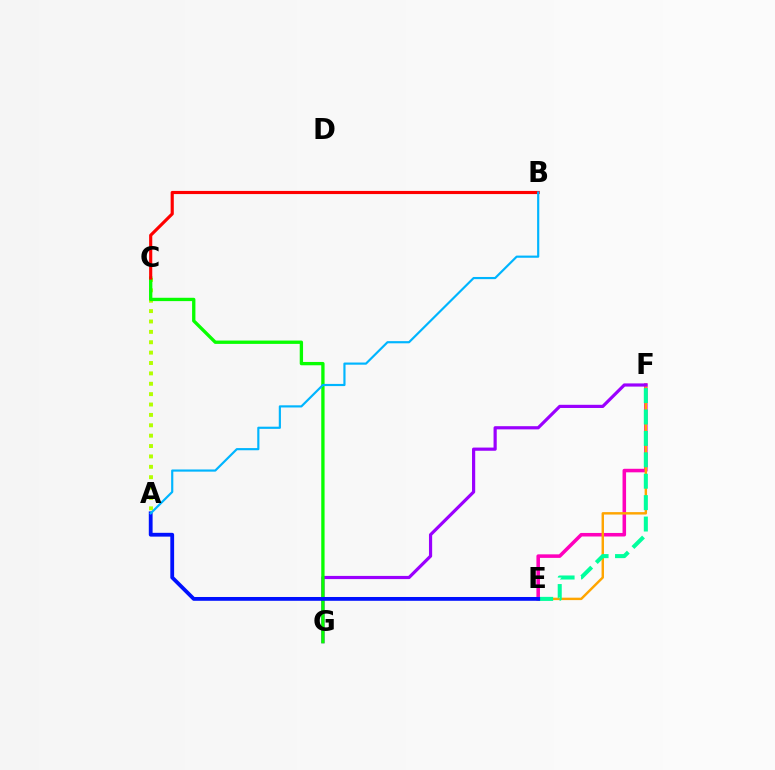{('E', 'F'): [{'color': '#ff00bd', 'line_style': 'solid', 'thickness': 2.55}, {'color': '#ffa500', 'line_style': 'solid', 'thickness': 1.75}, {'color': '#00ff9d', 'line_style': 'dashed', 'thickness': 2.91}], ('F', 'G'): [{'color': '#9b00ff', 'line_style': 'solid', 'thickness': 2.29}], ('A', 'C'): [{'color': '#b3ff00', 'line_style': 'dotted', 'thickness': 2.82}], ('C', 'G'): [{'color': '#08ff00', 'line_style': 'solid', 'thickness': 2.39}], ('A', 'E'): [{'color': '#0010ff', 'line_style': 'solid', 'thickness': 2.74}], ('B', 'C'): [{'color': '#ff0000', 'line_style': 'solid', 'thickness': 2.26}], ('A', 'B'): [{'color': '#00b5ff', 'line_style': 'solid', 'thickness': 1.56}]}